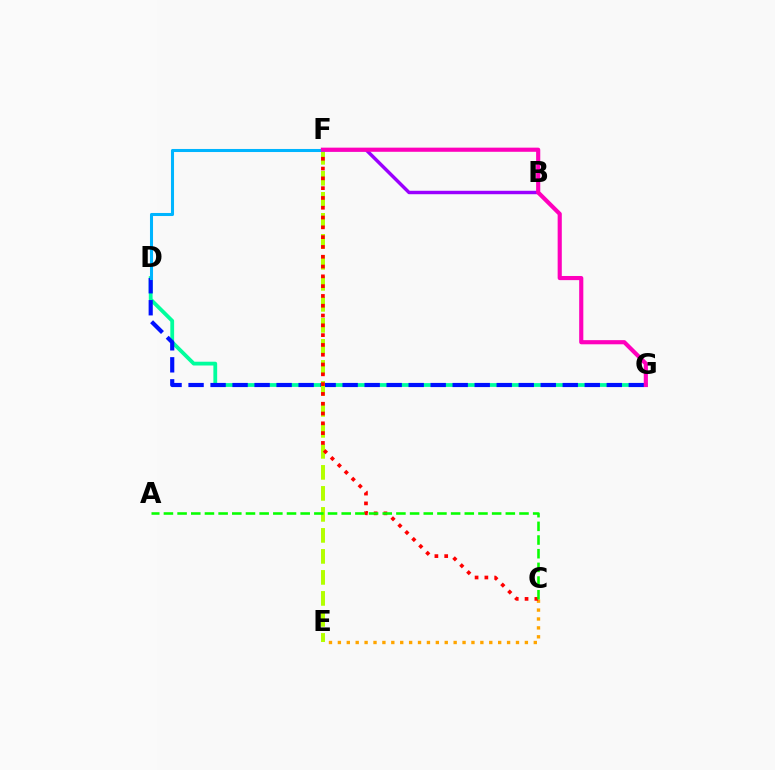{('C', 'E'): [{'color': '#ffa500', 'line_style': 'dotted', 'thickness': 2.42}], ('D', 'G'): [{'color': '#00ff9d', 'line_style': 'solid', 'thickness': 2.73}, {'color': '#0010ff', 'line_style': 'dashed', 'thickness': 2.99}], ('B', 'F'): [{'color': '#9b00ff', 'line_style': 'solid', 'thickness': 2.47}], ('E', 'F'): [{'color': '#b3ff00', 'line_style': 'dashed', 'thickness': 2.85}], ('C', 'F'): [{'color': '#ff0000', 'line_style': 'dotted', 'thickness': 2.66}], ('A', 'C'): [{'color': '#08ff00', 'line_style': 'dashed', 'thickness': 1.86}], ('D', 'F'): [{'color': '#00b5ff', 'line_style': 'solid', 'thickness': 2.2}], ('F', 'G'): [{'color': '#ff00bd', 'line_style': 'solid', 'thickness': 2.98}]}